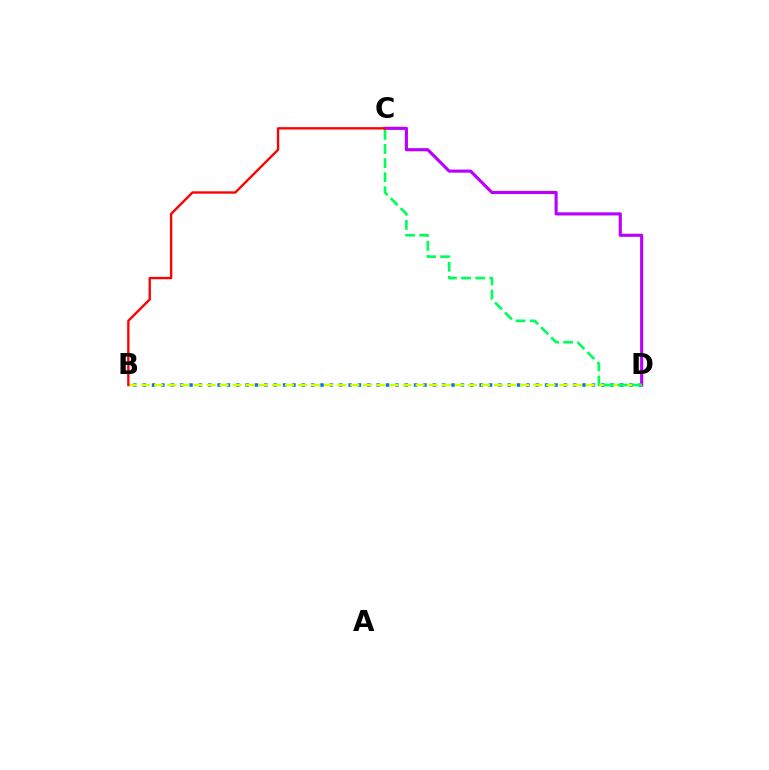{('B', 'D'): [{'color': '#0074ff', 'line_style': 'dotted', 'thickness': 2.54}, {'color': '#d1ff00', 'line_style': 'dashed', 'thickness': 1.78}], ('C', 'D'): [{'color': '#b900ff', 'line_style': 'solid', 'thickness': 2.25}, {'color': '#00ff5c', 'line_style': 'dashed', 'thickness': 1.92}], ('B', 'C'): [{'color': '#ff0000', 'line_style': 'solid', 'thickness': 1.69}]}